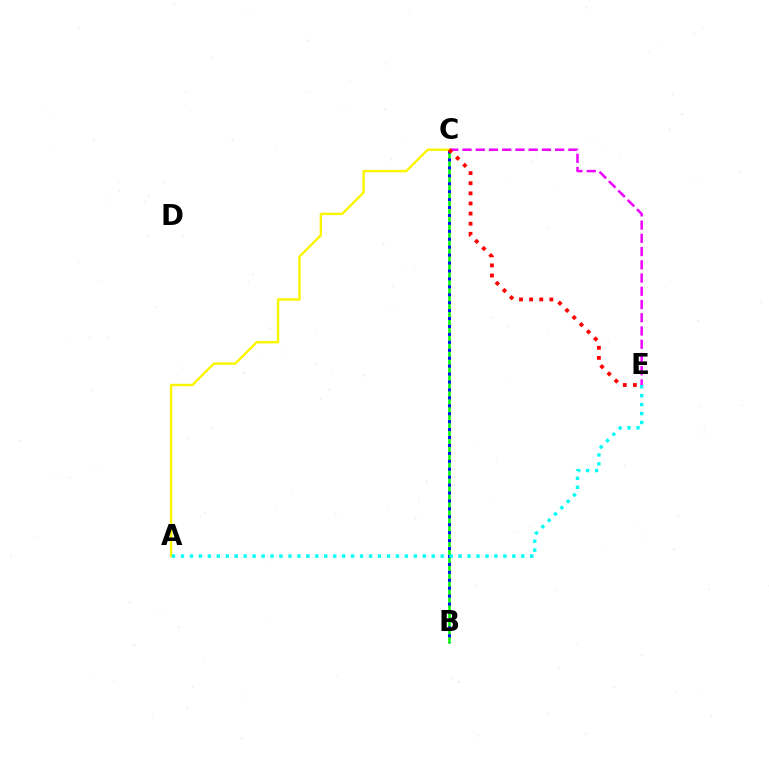{('B', 'C'): [{'color': '#08ff00', 'line_style': 'solid', 'thickness': 1.86}, {'color': '#0010ff', 'line_style': 'dotted', 'thickness': 2.15}], ('C', 'E'): [{'color': '#ee00ff', 'line_style': 'dashed', 'thickness': 1.8}, {'color': '#ff0000', 'line_style': 'dotted', 'thickness': 2.75}], ('A', 'C'): [{'color': '#fcf500', 'line_style': 'solid', 'thickness': 1.73}], ('A', 'E'): [{'color': '#00fff6', 'line_style': 'dotted', 'thickness': 2.43}]}